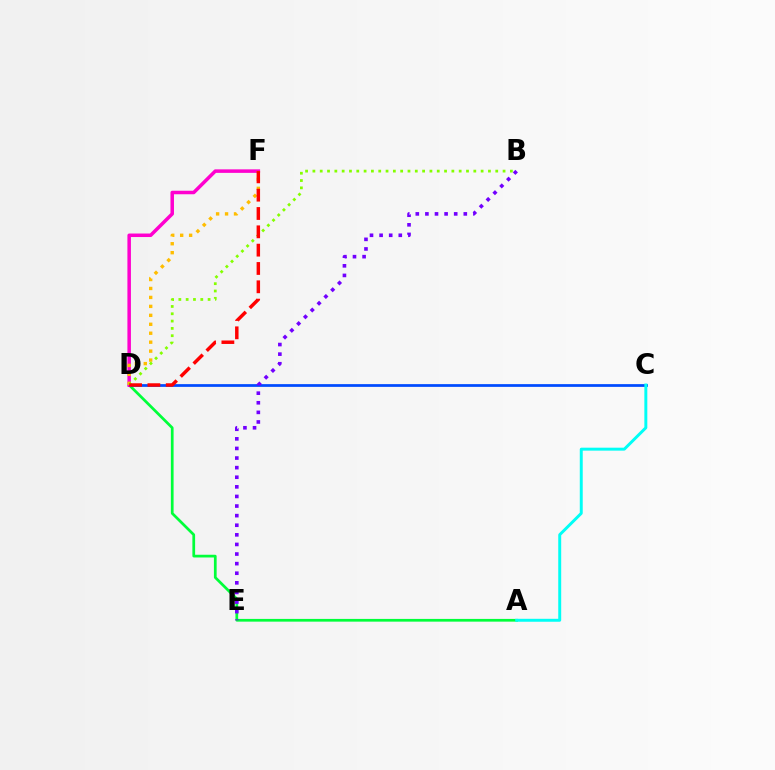{('A', 'D'): [{'color': '#00ff39', 'line_style': 'solid', 'thickness': 1.96}], ('C', 'D'): [{'color': '#004bff', 'line_style': 'solid', 'thickness': 1.97}], ('A', 'C'): [{'color': '#00fff6', 'line_style': 'solid', 'thickness': 2.12}], ('D', 'F'): [{'color': '#ff00cf', 'line_style': 'solid', 'thickness': 2.53}, {'color': '#ffbd00', 'line_style': 'dotted', 'thickness': 2.43}, {'color': '#ff0000', 'line_style': 'dashed', 'thickness': 2.49}], ('B', 'E'): [{'color': '#7200ff', 'line_style': 'dotted', 'thickness': 2.61}], ('B', 'D'): [{'color': '#84ff00', 'line_style': 'dotted', 'thickness': 1.99}]}